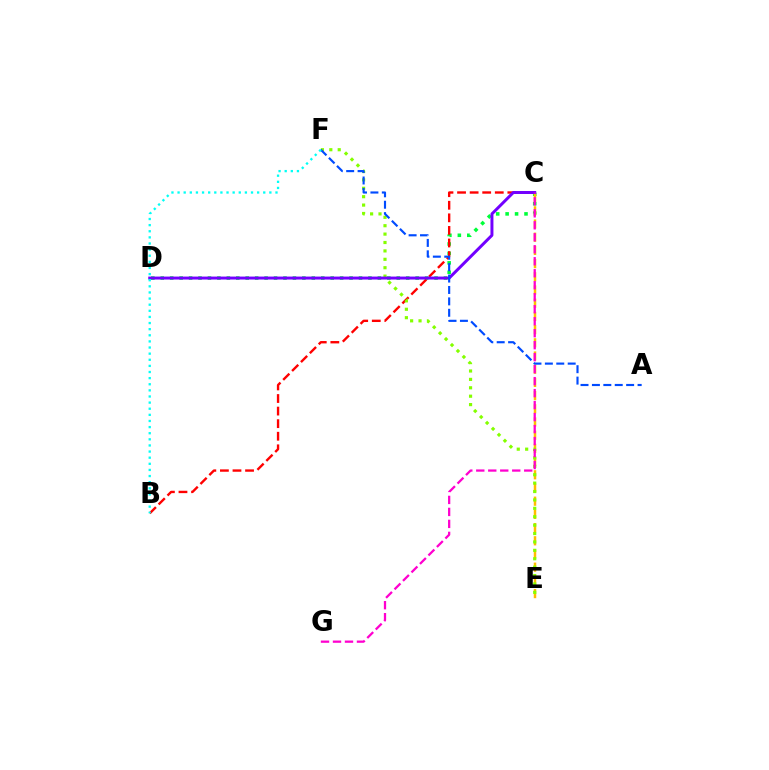{('C', 'D'): [{'color': '#00ff39', 'line_style': 'dotted', 'thickness': 2.56}, {'color': '#7200ff', 'line_style': 'solid', 'thickness': 2.14}], ('B', 'C'): [{'color': '#ff0000', 'line_style': 'dashed', 'thickness': 1.71}], ('C', 'E'): [{'color': '#ffbd00', 'line_style': 'dashed', 'thickness': 1.79}], ('E', 'F'): [{'color': '#84ff00', 'line_style': 'dotted', 'thickness': 2.28}], ('C', 'G'): [{'color': '#ff00cf', 'line_style': 'dashed', 'thickness': 1.63}], ('A', 'F'): [{'color': '#004bff', 'line_style': 'dashed', 'thickness': 1.55}], ('B', 'F'): [{'color': '#00fff6', 'line_style': 'dotted', 'thickness': 1.66}]}